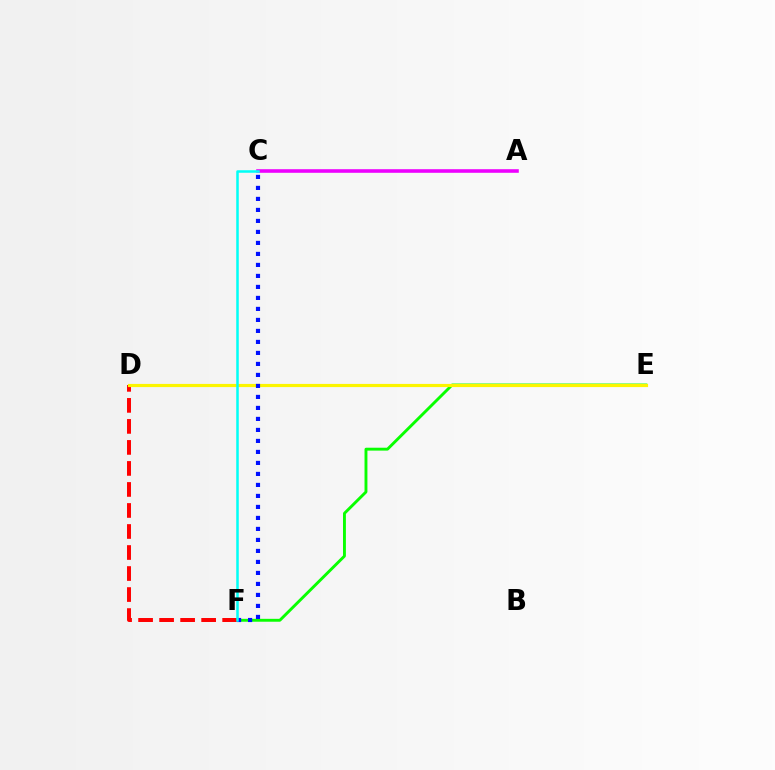{('E', 'F'): [{'color': '#08ff00', 'line_style': 'solid', 'thickness': 2.08}], ('D', 'F'): [{'color': '#ff0000', 'line_style': 'dashed', 'thickness': 2.86}], ('D', 'E'): [{'color': '#fcf500', 'line_style': 'solid', 'thickness': 2.28}], ('A', 'C'): [{'color': '#ee00ff', 'line_style': 'solid', 'thickness': 2.58}], ('C', 'F'): [{'color': '#0010ff', 'line_style': 'dotted', 'thickness': 2.99}, {'color': '#00fff6', 'line_style': 'solid', 'thickness': 1.81}]}